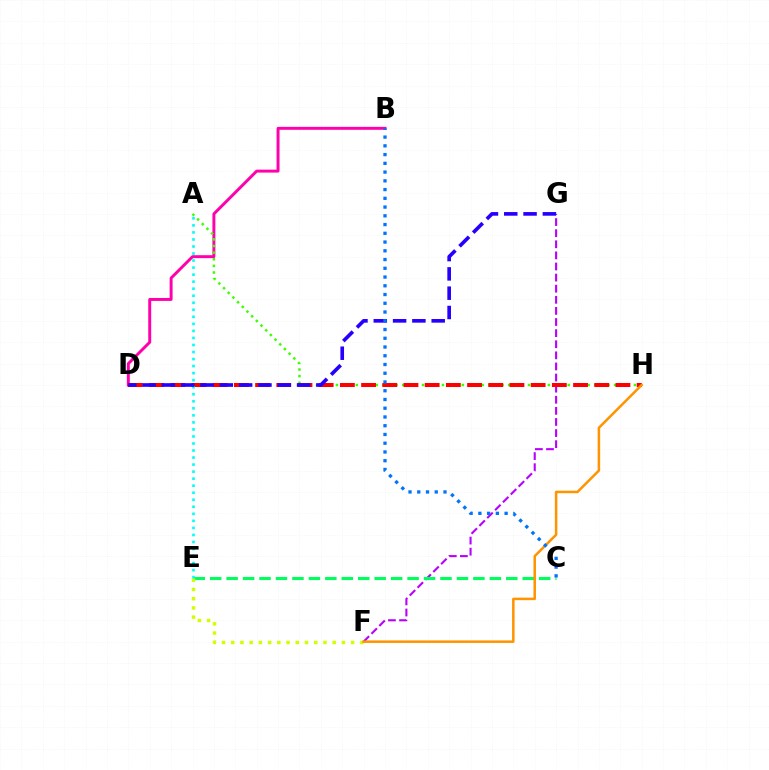{('F', 'G'): [{'color': '#b900ff', 'line_style': 'dashed', 'thickness': 1.51}], ('C', 'E'): [{'color': '#00ff5c', 'line_style': 'dashed', 'thickness': 2.23}], ('B', 'D'): [{'color': '#ff00ac', 'line_style': 'solid', 'thickness': 2.13}], ('E', 'F'): [{'color': '#d1ff00', 'line_style': 'dotted', 'thickness': 2.51}], ('A', 'H'): [{'color': '#3dff00', 'line_style': 'dotted', 'thickness': 1.8}], ('D', 'H'): [{'color': '#ff0000', 'line_style': 'dashed', 'thickness': 2.88}], ('A', 'E'): [{'color': '#00fff6', 'line_style': 'dotted', 'thickness': 1.91}], ('F', 'H'): [{'color': '#ff9400', 'line_style': 'solid', 'thickness': 1.81}], ('D', 'G'): [{'color': '#2500ff', 'line_style': 'dashed', 'thickness': 2.62}], ('B', 'C'): [{'color': '#0074ff', 'line_style': 'dotted', 'thickness': 2.38}]}